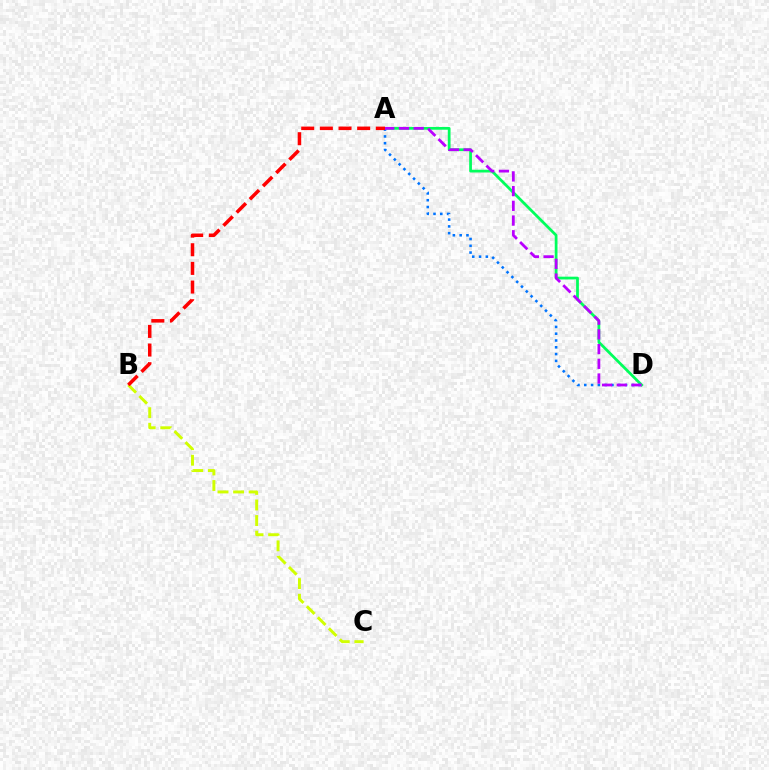{('B', 'C'): [{'color': '#d1ff00', 'line_style': 'dashed', 'thickness': 2.11}], ('A', 'D'): [{'color': '#00ff5c', 'line_style': 'solid', 'thickness': 1.98}, {'color': '#0074ff', 'line_style': 'dotted', 'thickness': 1.85}, {'color': '#b900ff', 'line_style': 'dashed', 'thickness': 2.0}], ('A', 'B'): [{'color': '#ff0000', 'line_style': 'dashed', 'thickness': 2.53}]}